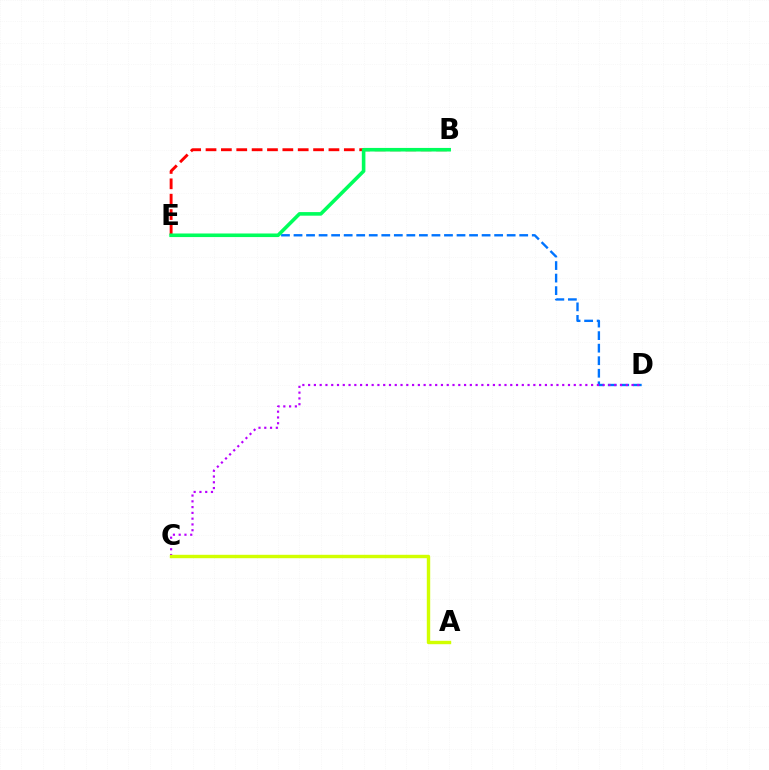{('D', 'E'): [{'color': '#0074ff', 'line_style': 'dashed', 'thickness': 1.7}], ('B', 'E'): [{'color': '#ff0000', 'line_style': 'dashed', 'thickness': 2.09}, {'color': '#00ff5c', 'line_style': 'solid', 'thickness': 2.58}], ('C', 'D'): [{'color': '#b900ff', 'line_style': 'dotted', 'thickness': 1.57}], ('A', 'C'): [{'color': '#d1ff00', 'line_style': 'solid', 'thickness': 2.45}]}